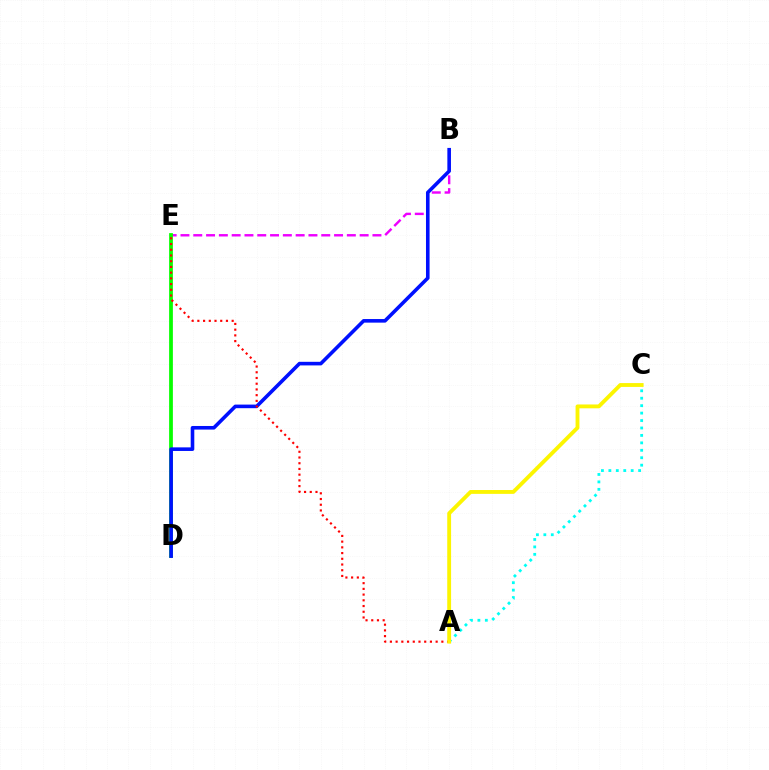{('A', 'C'): [{'color': '#00fff6', 'line_style': 'dotted', 'thickness': 2.02}, {'color': '#fcf500', 'line_style': 'solid', 'thickness': 2.77}], ('B', 'E'): [{'color': '#ee00ff', 'line_style': 'dashed', 'thickness': 1.74}], ('D', 'E'): [{'color': '#08ff00', 'line_style': 'solid', 'thickness': 2.71}], ('B', 'D'): [{'color': '#0010ff', 'line_style': 'solid', 'thickness': 2.59}], ('A', 'E'): [{'color': '#ff0000', 'line_style': 'dotted', 'thickness': 1.55}]}